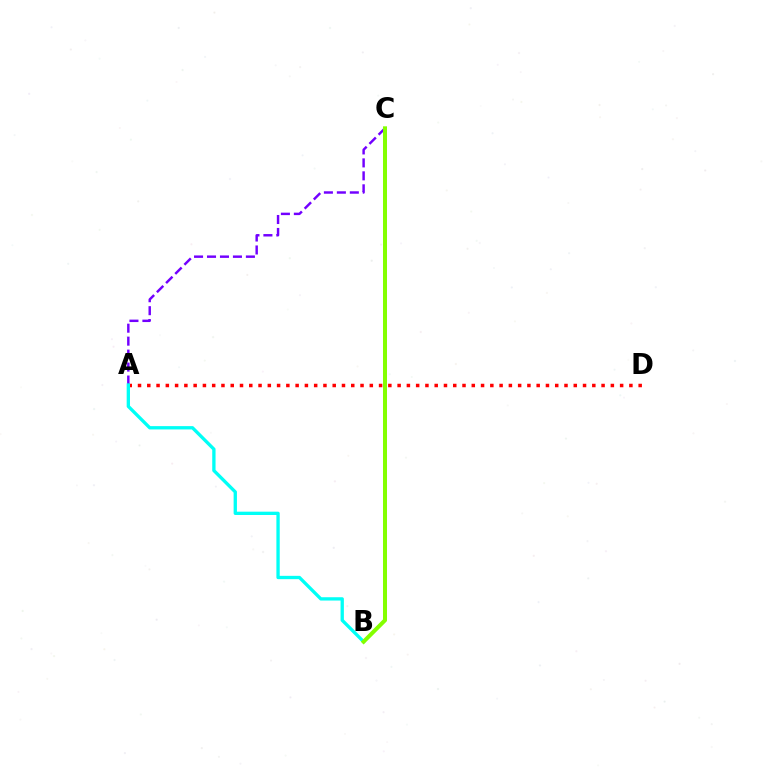{('A', 'D'): [{'color': '#ff0000', 'line_style': 'dotted', 'thickness': 2.52}], ('A', 'C'): [{'color': '#7200ff', 'line_style': 'dashed', 'thickness': 1.76}], ('A', 'B'): [{'color': '#00fff6', 'line_style': 'solid', 'thickness': 2.39}], ('B', 'C'): [{'color': '#84ff00', 'line_style': 'solid', 'thickness': 2.89}]}